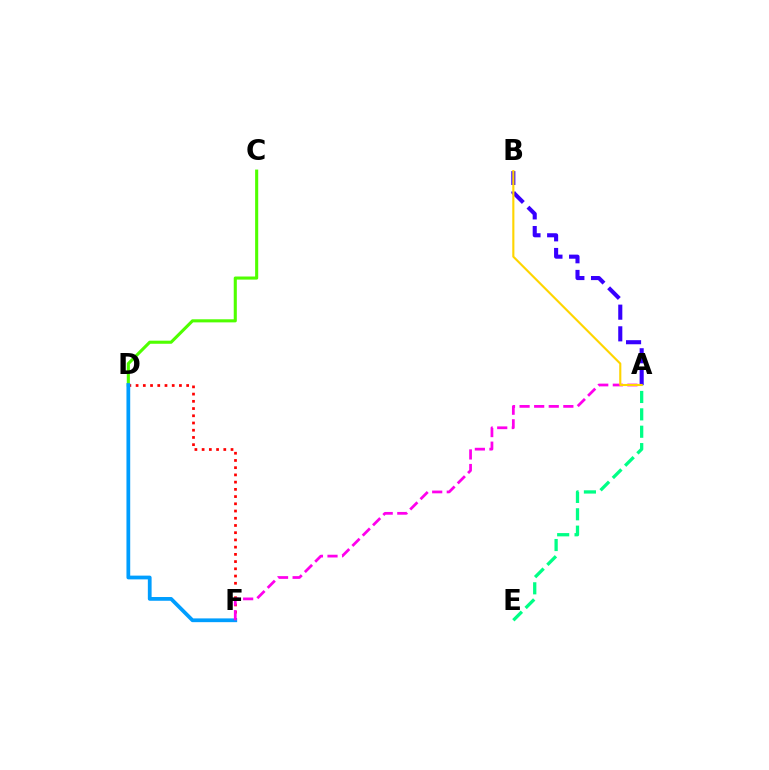{('D', 'F'): [{'color': '#ff0000', 'line_style': 'dotted', 'thickness': 1.96}, {'color': '#009eff', 'line_style': 'solid', 'thickness': 2.7}], ('C', 'D'): [{'color': '#4fff00', 'line_style': 'solid', 'thickness': 2.23}], ('A', 'B'): [{'color': '#3700ff', 'line_style': 'dashed', 'thickness': 2.94}, {'color': '#ffd500', 'line_style': 'solid', 'thickness': 1.53}], ('A', 'E'): [{'color': '#00ff86', 'line_style': 'dashed', 'thickness': 2.36}], ('A', 'F'): [{'color': '#ff00ed', 'line_style': 'dashed', 'thickness': 1.98}]}